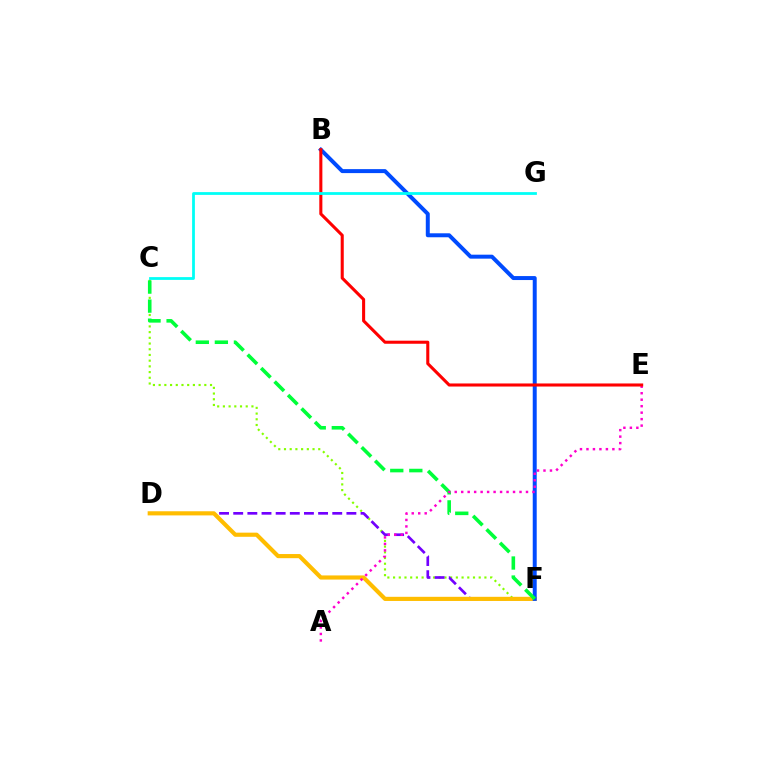{('C', 'F'): [{'color': '#84ff00', 'line_style': 'dotted', 'thickness': 1.55}, {'color': '#00ff39', 'line_style': 'dashed', 'thickness': 2.59}], ('D', 'F'): [{'color': '#7200ff', 'line_style': 'dashed', 'thickness': 1.92}, {'color': '#ffbd00', 'line_style': 'solid', 'thickness': 2.98}], ('B', 'F'): [{'color': '#004bff', 'line_style': 'solid', 'thickness': 2.86}], ('A', 'E'): [{'color': '#ff00cf', 'line_style': 'dotted', 'thickness': 1.76}], ('B', 'E'): [{'color': '#ff0000', 'line_style': 'solid', 'thickness': 2.21}], ('C', 'G'): [{'color': '#00fff6', 'line_style': 'solid', 'thickness': 2.0}]}